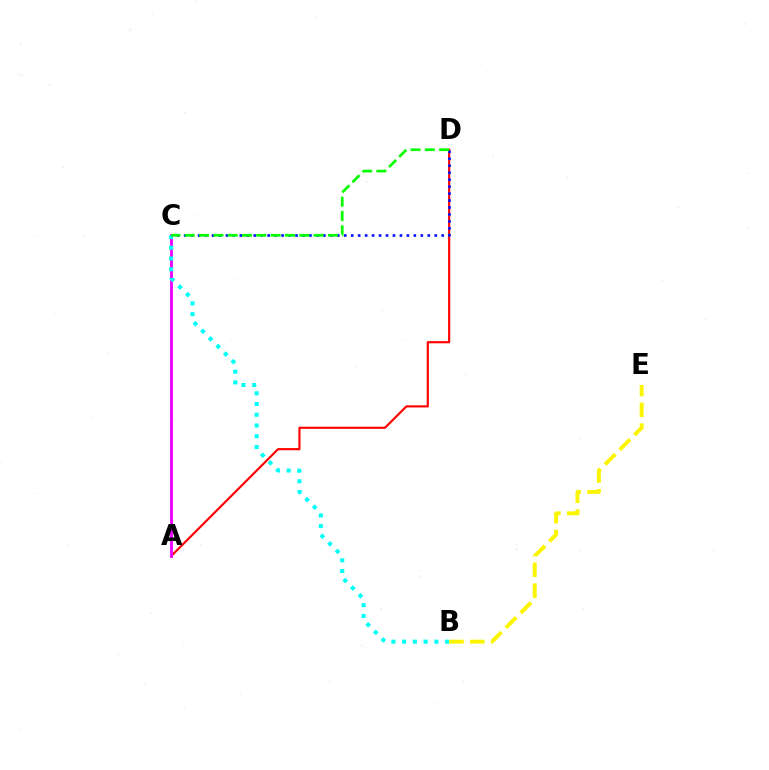{('A', 'D'): [{'color': '#ff0000', 'line_style': 'solid', 'thickness': 1.55}], ('A', 'C'): [{'color': '#ee00ff', 'line_style': 'solid', 'thickness': 2.03}], ('B', 'C'): [{'color': '#00fff6', 'line_style': 'dotted', 'thickness': 2.92}], ('C', 'D'): [{'color': '#0010ff', 'line_style': 'dotted', 'thickness': 1.89}, {'color': '#08ff00', 'line_style': 'dashed', 'thickness': 1.94}], ('B', 'E'): [{'color': '#fcf500', 'line_style': 'dashed', 'thickness': 2.83}]}